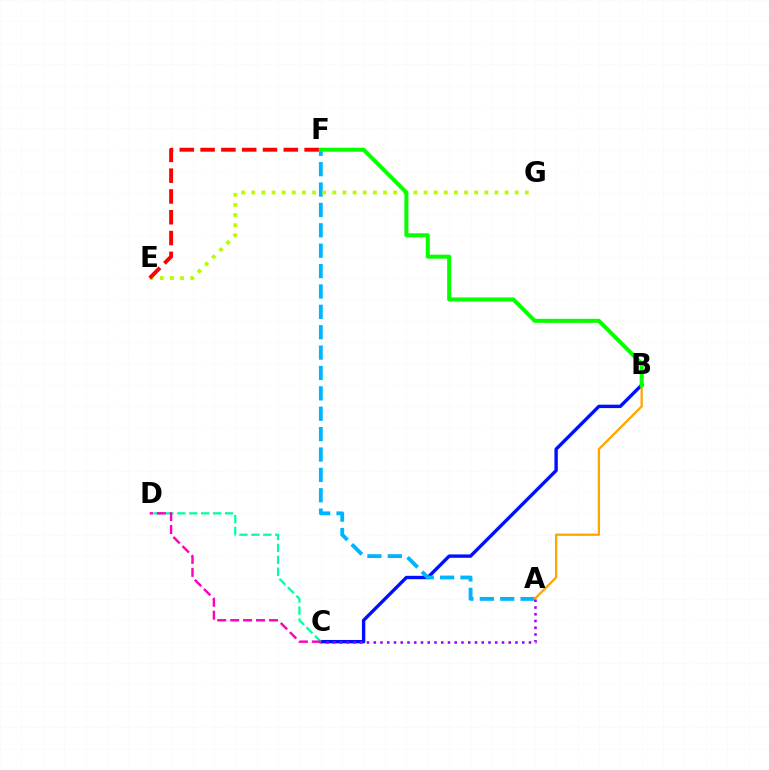{('B', 'C'): [{'color': '#0010ff', 'line_style': 'solid', 'thickness': 2.44}], ('C', 'D'): [{'color': '#00ff9d', 'line_style': 'dashed', 'thickness': 1.62}, {'color': '#ff00bd', 'line_style': 'dashed', 'thickness': 1.76}], ('A', 'F'): [{'color': '#00b5ff', 'line_style': 'dashed', 'thickness': 2.77}], ('E', 'G'): [{'color': '#b3ff00', 'line_style': 'dotted', 'thickness': 2.75}], ('A', 'B'): [{'color': '#ffa500', 'line_style': 'solid', 'thickness': 1.65}], ('B', 'F'): [{'color': '#08ff00', 'line_style': 'solid', 'thickness': 2.89}], ('E', 'F'): [{'color': '#ff0000', 'line_style': 'dashed', 'thickness': 2.83}], ('A', 'C'): [{'color': '#9b00ff', 'line_style': 'dotted', 'thickness': 1.83}]}